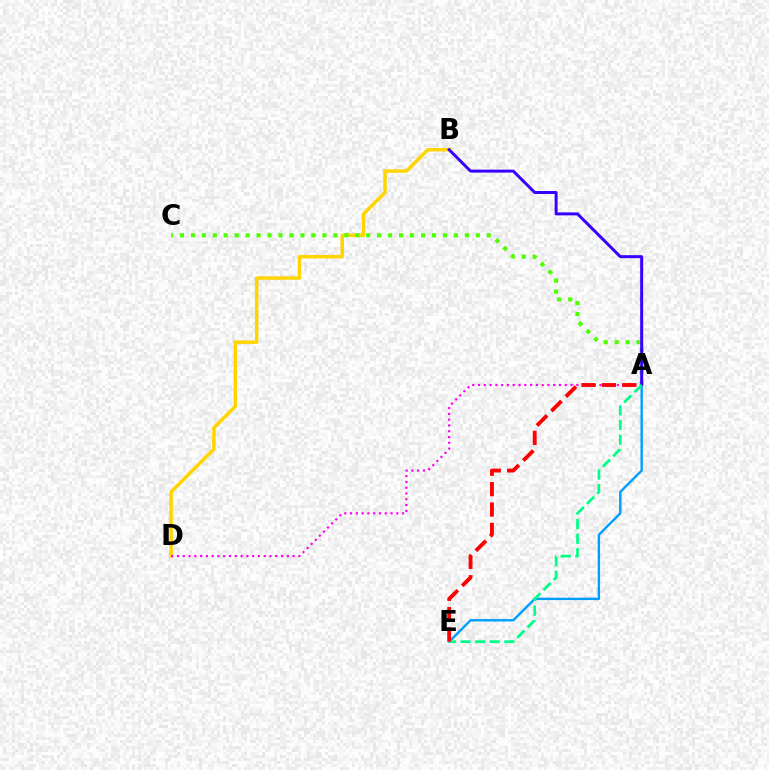{('B', 'D'): [{'color': '#ffd500', 'line_style': 'solid', 'thickness': 2.5}], ('A', 'D'): [{'color': '#ff00ed', 'line_style': 'dotted', 'thickness': 1.57}], ('A', 'C'): [{'color': '#4fff00', 'line_style': 'dotted', 'thickness': 2.98}], ('A', 'E'): [{'color': '#009eff', 'line_style': 'solid', 'thickness': 1.72}, {'color': '#00ff86', 'line_style': 'dashed', 'thickness': 1.98}, {'color': '#ff0000', 'line_style': 'dashed', 'thickness': 2.77}], ('A', 'B'): [{'color': '#3700ff', 'line_style': 'solid', 'thickness': 2.14}]}